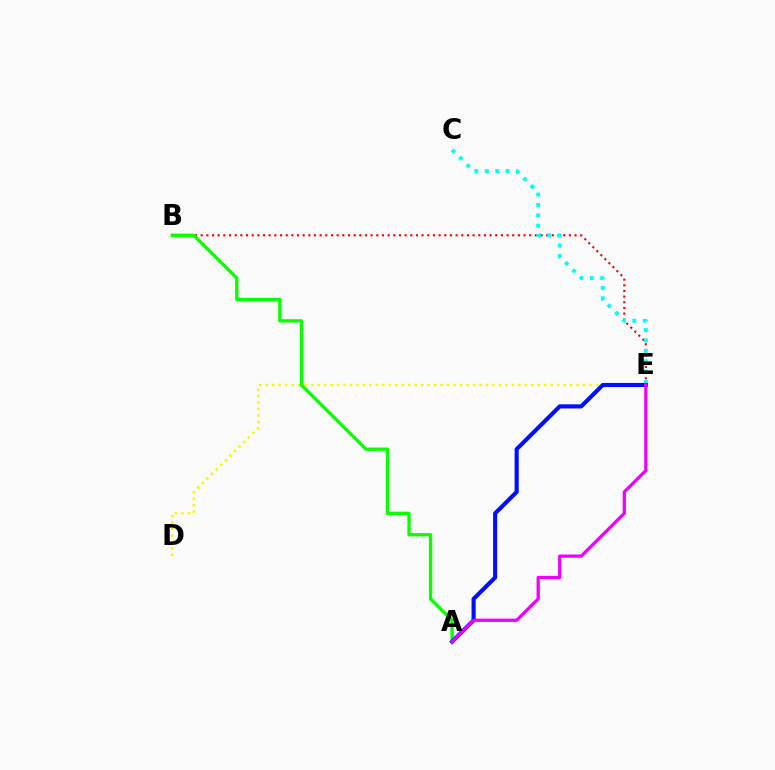{('D', 'E'): [{'color': '#fcf500', 'line_style': 'dotted', 'thickness': 1.76}], ('B', 'E'): [{'color': '#ff0000', 'line_style': 'dotted', 'thickness': 1.54}], ('A', 'B'): [{'color': '#08ff00', 'line_style': 'solid', 'thickness': 2.39}], ('C', 'E'): [{'color': '#00fff6', 'line_style': 'dotted', 'thickness': 2.82}], ('A', 'E'): [{'color': '#0010ff', 'line_style': 'solid', 'thickness': 2.97}, {'color': '#ee00ff', 'line_style': 'solid', 'thickness': 2.33}]}